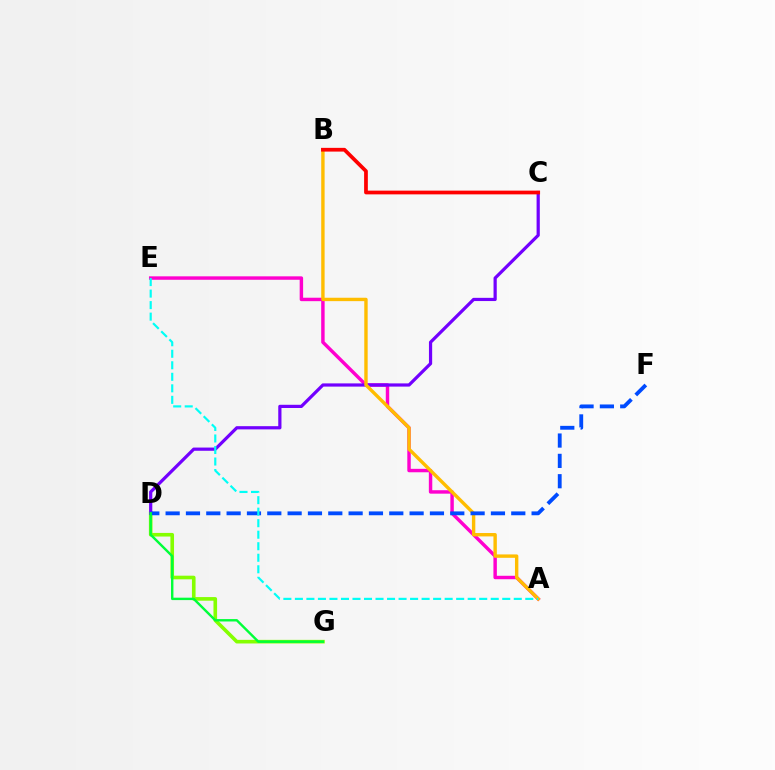{('D', 'G'): [{'color': '#84ff00', 'line_style': 'solid', 'thickness': 2.61}, {'color': '#00ff39', 'line_style': 'solid', 'thickness': 1.73}], ('A', 'E'): [{'color': '#ff00cf', 'line_style': 'solid', 'thickness': 2.48}, {'color': '#00fff6', 'line_style': 'dashed', 'thickness': 1.57}], ('C', 'D'): [{'color': '#7200ff', 'line_style': 'solid', 'thickness': 2.31}], ('A', 'B'): [{'color': '#ffbd00', 'line_style': 'solid', 'thickness': 2.44}], ('B', 'C'): [{'color': '#ff0000', 'line_style': 'solid', 'thickness': 2.69}], ('D', 'F'): [{'color': '#004bff', 'line_style': 'dashed', 'thickness': 2.76}]}